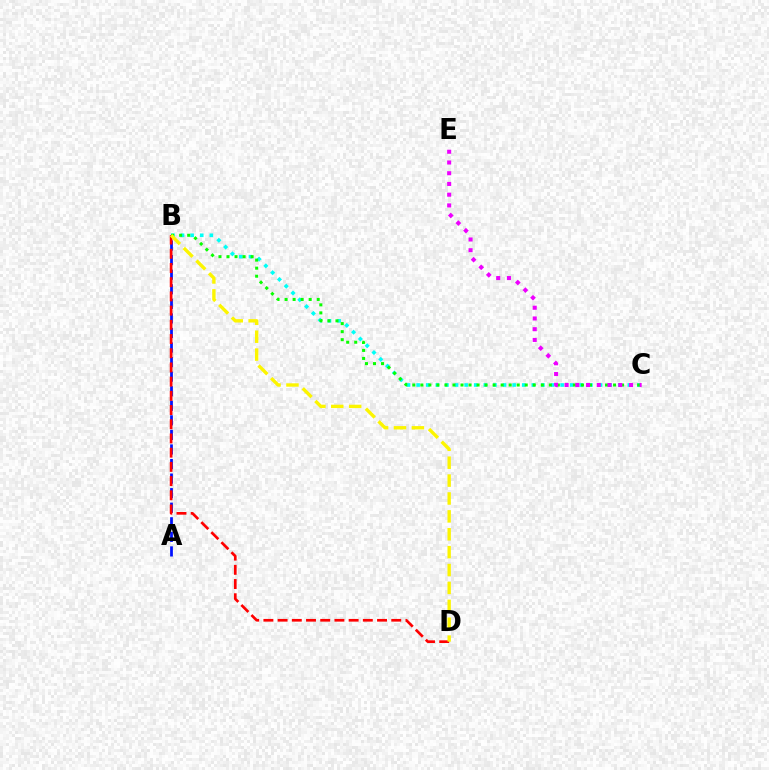{('A', 'B'): [{'color': '#0010ff', 'line_style': 'dashed', 'thickness': 1.98}], ('B', 'C'): [{'color': '#00fff6', 'line_style': 'dotted', 'thickness': 2.61}, {'color': '#08ff00', 'line_style': 'dotted', 'thickness': 2.18}], ('B', 'D'): [{'color': '#ff0000', 'line_style': 'dashed', 'thickness': 1.93}, {'color': '#fcf500', 'line_style': 'dashed', 'thickness': 2.43}], ('C', 'E'): [{'color': '#ee00ff', 'line_style': 'dotted', 'thickness': 2.92}]}